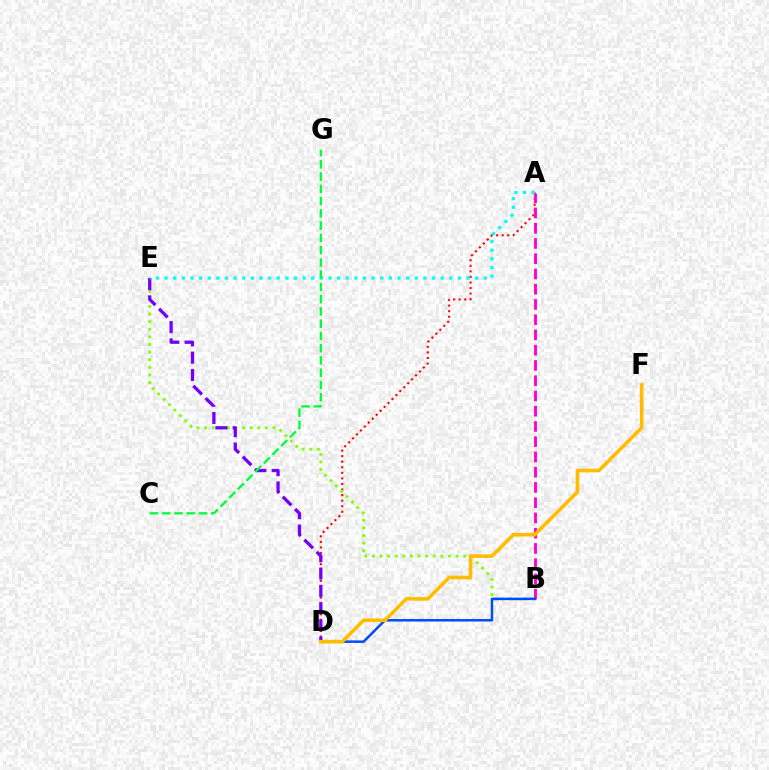{('A', 'D'): [{'color': '#ff0000', 'line_style': 'dotted', 'thickness': 1.51}], ('B', 'E'): [{'color': '#84ff00', 'line_style': 'dotted', 'thickness': 2.07}], ('D', 'E'): [{'color': '#7200ff', 'line_style': 'dashed', 'thickness': 2.35}], ('A', 'B'): [{'color': '#ff00cf', 'line_style': 'dashed', 'thickness': 2.07}], ('A', 'E'): [{'color': '#00fff6', 'line_style': 'dotted', 'thickness': 2.34}], ('B', 'D'): [{'color': '#004bff', 'line_style': 'solid', 'thickness': 1.8}], ('C', 'G'): [{'color': '#00ff39', 'line_style': 'dashed', 'thickness': 1.66}], ('D', 'F'): [{'color': '#ffbd00', 'line_style': 'solid', 'thickness': 2.59}]}